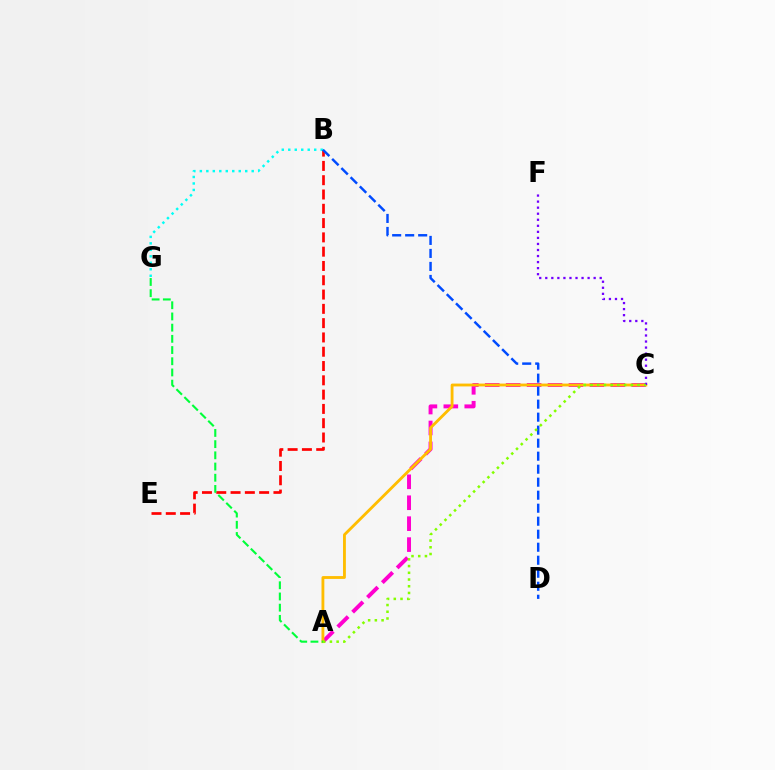{('A', 'C'): [{'color': '#ff00cf', 'line_style': 'dashed', 'thickness': 2.84}, {'color': '#ffbd00', 'line_style': 'solid', 'thickness': 2.04}, {'color': '#84ff00', 'line_style': 'dotted', 'thickness': 1.83}], ('B', 'G'): [{'color': '#00fff6', 'line_style': 'dotted', 'thickness': 1.76}], ('B', 'E'): [{'color': '#ff0000', 'line_style': 'dashed', 'thickness': 1.94}], ('B', 'D'): [{'color': '#004bff', 'line_style': 'dashed', 'thickness': 1.77}], ('A', 'G'): [{'color': '#00ff39', 'line_style': 'dashed', 'thickness': 1.52}], ('C', 'F'): [{'color': '#7200ff', 'line_style': 'dotted', 'thickness': 1.64}]}